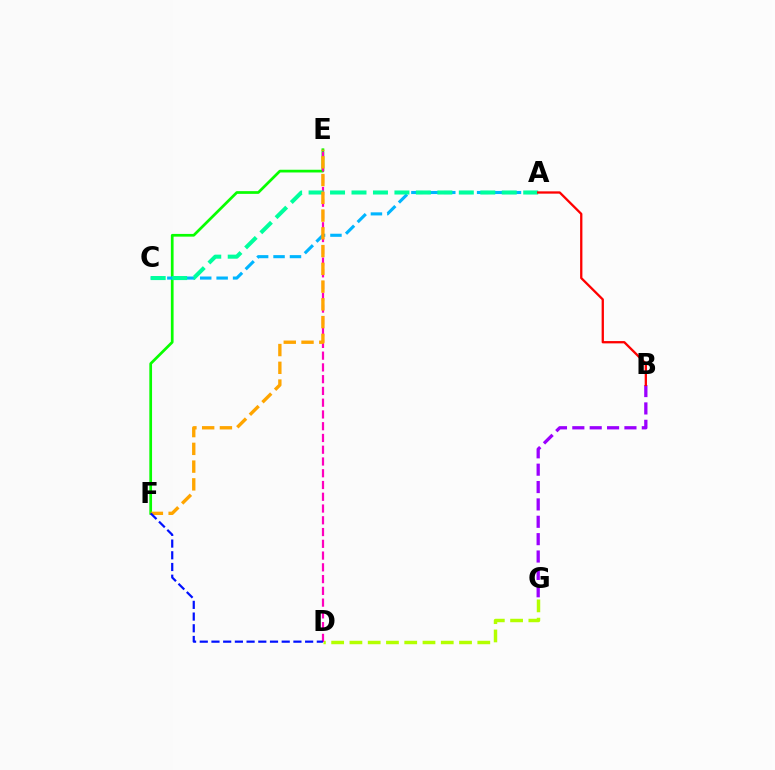{('D', 'G'): [{'color': '#b3ff00', 'line_style': 'dashed', 'thickness': 2.48}], ('E', 'F'): [{'color': '#08ff00', 'line_style': 'solid', 'thickness': 1.96}, {'color': '#ffa500', 'line_style': 'dashed', 'thickness': 2.41}], ('D', 'E'): [{'color': '#ff00bd', 'line_style': 'dashed', 'thickness': 1.6}], ('A', 'C'): [{'color': '#00b5ff', 'line_style': 'dashed', 'thickness': 2.23}, {'color': '#00ff9d', 'line_style': 'dashed', 'thickness': 2.92}], ('B', 'G'): [{'color': '#9b00ff', 'line_style': 'dashed', 'thickness': 2.36}], ('A', 'B'): [{'color': '#ff0000', 'line_style': 'solid', 'thickness': 1.65}], ('D', 'F'): [{'color': '#0010ff', 'line_style': 'dashed', 'thickness': 1.59}]}